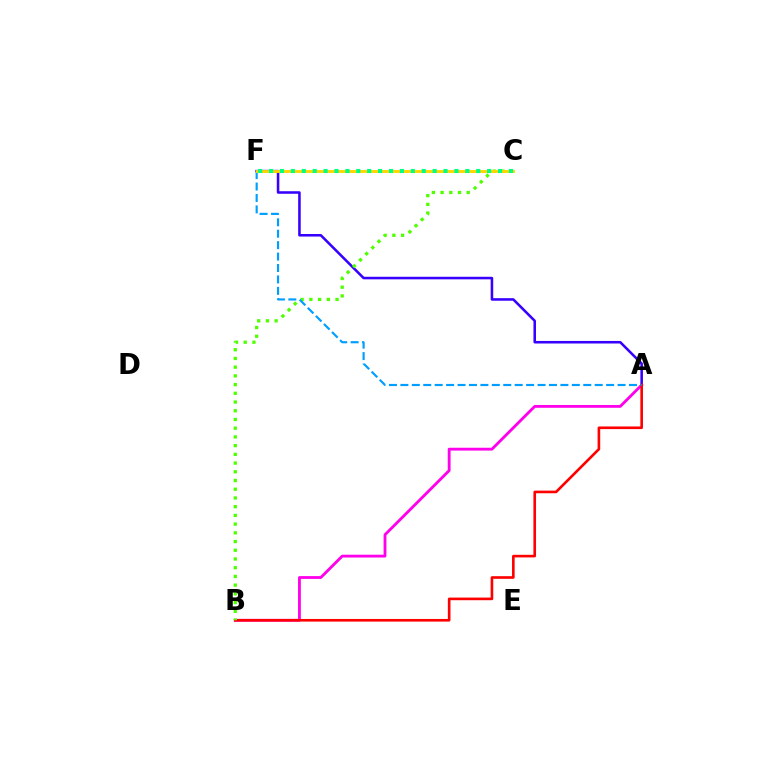{('A', 'B'): [{'color': '#ff00ed', 'line_style': 'solid', 'thickness': 2.03}, {'color': '#ff0000', 'line_style': 'solid', 'thickness': 1.89}], ('A', 'F'): [{'color': '#3700ff', 'line_style': 'solid', 'thickness': 1.84}, {'color': '#009eff', 'line_style': 'dashed', 'thickness': 1.55}], ('B', 'C'): [{'color': '#4fff00', 'line_style': 'dotted', 'thickness': 2.37}], ('C', 'F'): [{'color': '#ffd500', 'line_style': 'solid', 'thickness': 2.08}, {'color': '#00ff86', 'line_style': 'dotted', 'thickness': 2.96}]}